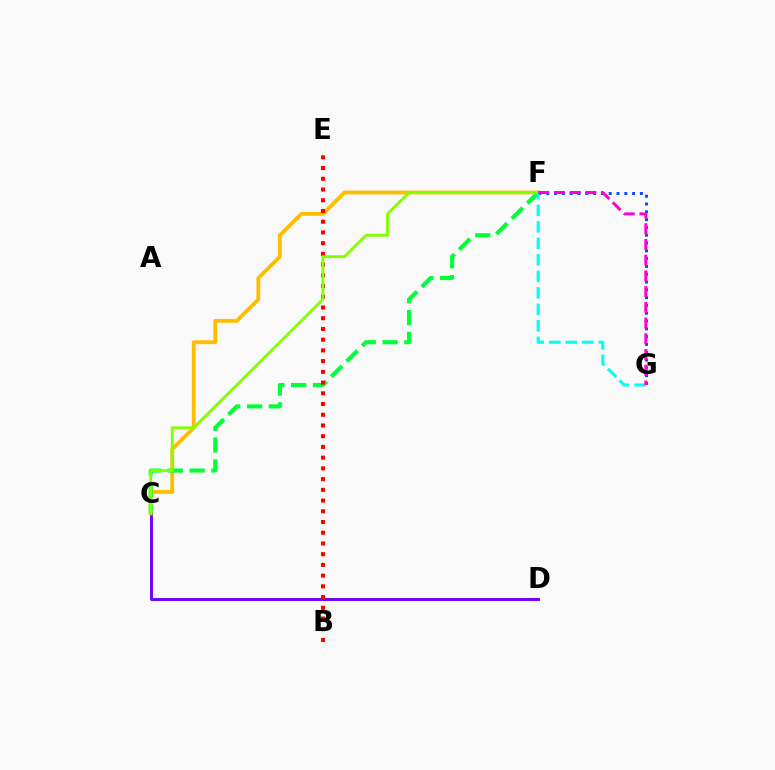{('C', 'D'): [{'color': '#7200ff', 'line_style': 'solid', 'thickness': 2.11}], ('C', 'F'): [{'color': '#ffbd00', 'line_style': 'solid', 'thickness': 2.75}, {'color': '#00ff39', 'line_style': 'dashed', 'thickness': 2.96}, {'color': '#84ff00', 'line_style': 'solid', 'thickness': 2.05}], ('F', 'G'): [{'color': '#004bff', 'line_style': 'dotted', 'thickness': 2.12}, {'color': '#00fff6', 'line_style': 'dashed', 'thickness': 2.24}, {'color': '#ff00cf', 'line_style': 'dashed', 'thickness': 2.14}], ('B', 'E'): [{'color': '#ff0000', 'line_style': 'dotted', 'thickness': 2.91}]}